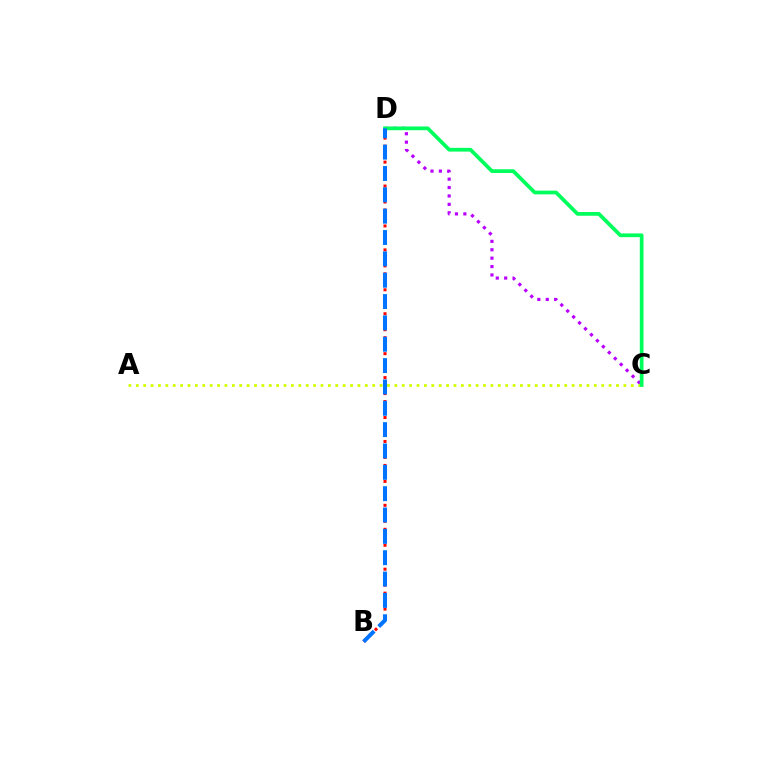{('C', 'D'): [{'color': '#b900ff', 'line_style': 'dotted', 'thickness': 2.28}, {'color': '#00ff5c', 'line_style': 'solid', 'thickness': 2.69}], ('A', 'C'): [{'color': '#d1ff00', 'line_style': 'dotted', 'thickness': 2.01}], ('B', 'D'): [{'color': '#ff0000', 'line_style': 'dotted', 'thickness': 2.17}, {'color': '#0074ff', 'line_style': 'dashed', 'thickness': 2.9}]}